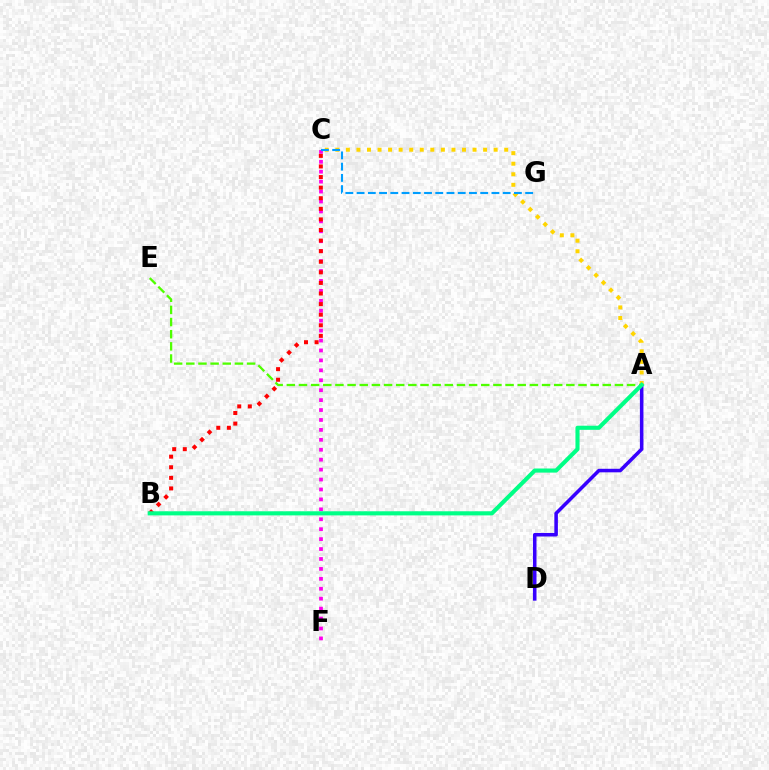{('A', 'D'): [{'color': '#3700ff', 'line_style': 'solid', 'thickness': 2.55}], ('A', 'C'): [{'color': '#ffd500', 'line_style': 'dotted', 'thickness': 2.87}], ('C', 'F'): [{'color': '#ff00ed', 'line_style': 'dotted', 'thickness': 2.7}], ('A', 'E'): [{'color': '#4fff00', 'line_style': 'dashed', 'thickness': 1.65}], ('B', 'C'): [{'color': '#ff0000', 'line_style': 'dotted', 'thickness': 2.88}], ('A', 'B'): [{'color': '#00ff86', 'line_style': 'solid', 'thickness': 2.96}], ('C', 'G'): [{'color': '#009eff', 'line_style': 'dashed', 'thickness': 1.53}]}